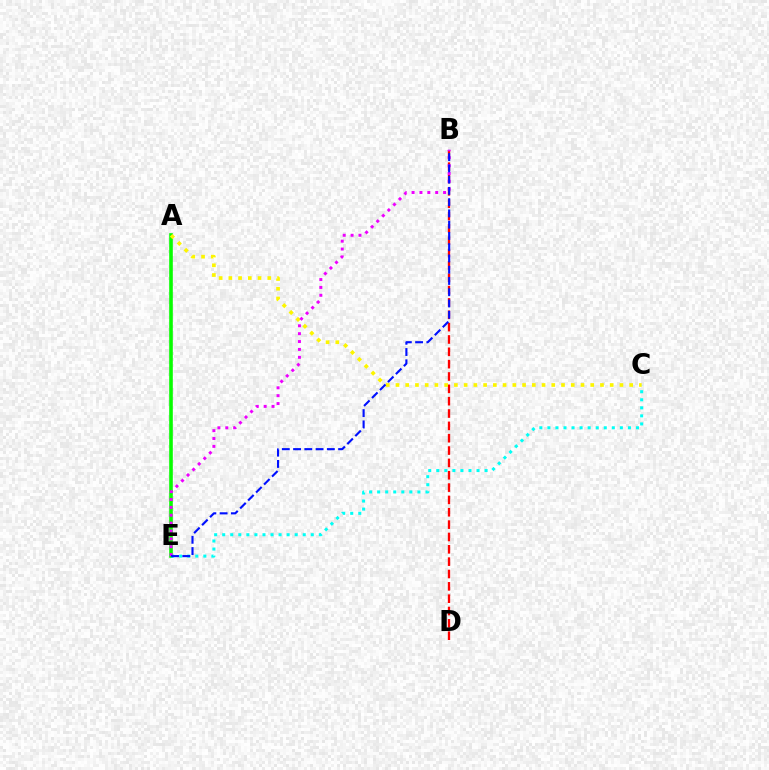{('A', 'E'): [{'color': '#08ff00', 'line_style': 'solid', 'thickness': 2.6}], ('B', 'D'): [{'color': '#ff0000', 'line_style': 'dashed', 'thickness': 1.68}], ('C', 'E'): [{'color': '#00fff6', 'line_style': 'dotted', 'thickness': 2.19}], ('A', 'C'): [{'color': '#fcf500', 'line_style': 'dotted', 'thickness': 2.65}], ('B', 'E'): [{'color': '#ee00ff', 'line_style': 'dotted', 'thickness': 2.14}, {'color': '#0010ff', 'line_style': 'dashed', 'thickness': 1.53}]}